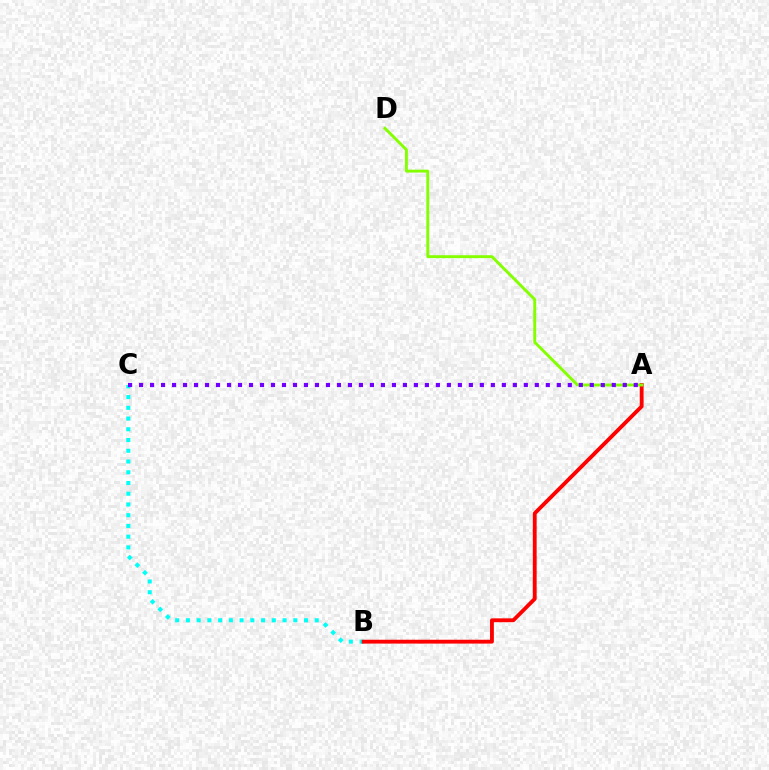{('B', 'C'): [{'color': '#00fff6', 'line_style': 'dotted', 'thickness': 2.92}], ('A', 'B'): [{'color': '#ff0000', 'line_style': 'solid', 'thickness': 2.77}], ('A', 'D'): [{'color': '#84ff00', 'line_style': 'solid', 'thickness': 2.09}], ('A', 'C'): [{'color': '#7200ff', 'line_style': 'dotted', 'thickness': 2.99}]}